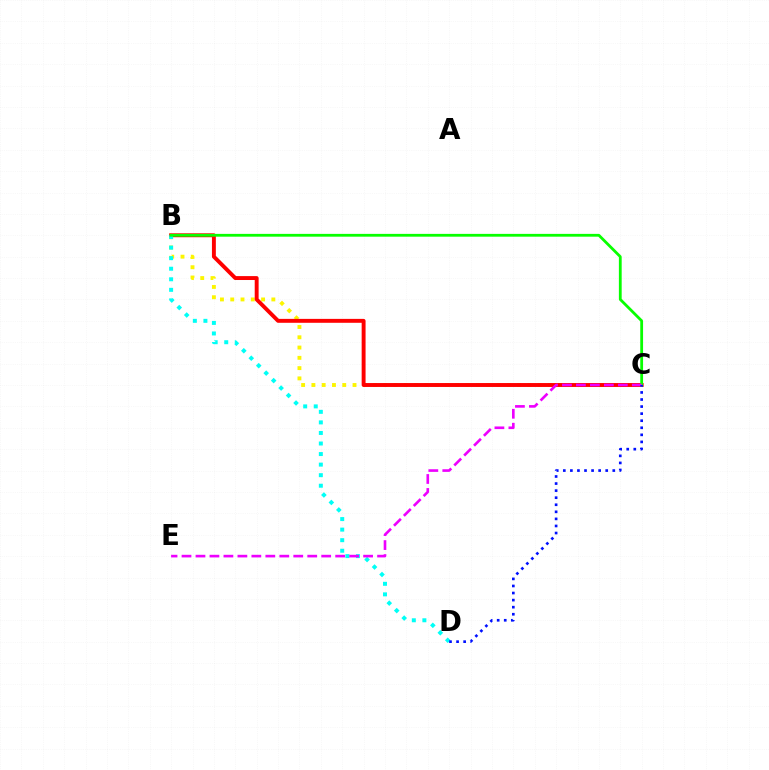{('B', 'C'): [{'color': '#fcf500', 'line_style': 'dotted', 'thickness': 2.79}, {'color': '#ff0000', 'line_style': 'solid', 'thickness': 2.81}, {'color': '#08ff00', 'line_style': 'solid', 'thickness': 2.01}], ('B', 'D'): [{'color': '#00fff6', 'line_style': 'dotted', 'thickness': 2.87}], ('C', 'E'): [{'color': '#ee00ff', 'line_style': 'dashed', 'thickness': 1.9}], ('C', 'D'): [{'color': '#0010ff', 'line_style': 'dotted', 'thickness': 1.92}]}